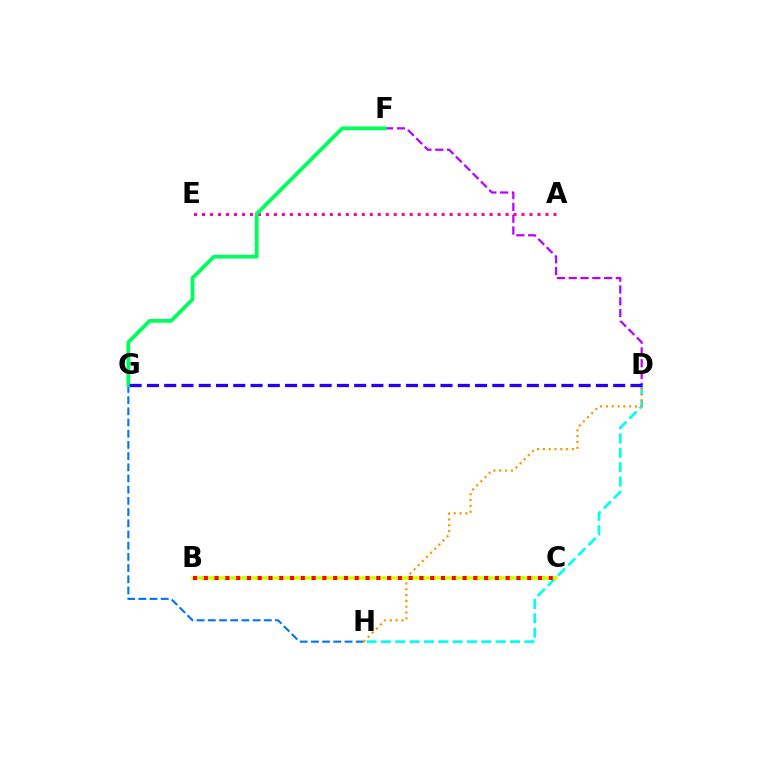{('G', 'H'): [{'color': '#0074ff', 'line_style': 'dashed', 'thickness': 1.52}], ('A', 'E'): [{'color': '#ff00ac', 'line_style': 'dotted', 'thickness': 2.17}], ('D', 'H'): [{'color': '#00fff6', 'line_style': 'dashed', 'thickness': 1.95}, {'color': '#ff9400', 'line_style': 'dotted', 'thickness': 1.58}], ('B', 'C'): [{'color': '#3dff00', 'line_style': 'dotted', 'thickness': 2.97}, {'color': '#d1ff00', 'line_style': 'solid', 'thickness': 2.52}, {'color': '#ff0000', 'line_style': 'dotted', 'thickness': 2.93}], ('D', 'F'): [{'color': '#b900ff', 'line_style': 'dashed', 'thickness': 1.6}], ('F', 'G'): [{'color': '#00ff5c', 'line_style': 'solid', 'thickness': 2.72}], ('D', 'G'): [{'color': '#2500ff', 'line_style': 'dashed', 'thickness': 2.35}]}